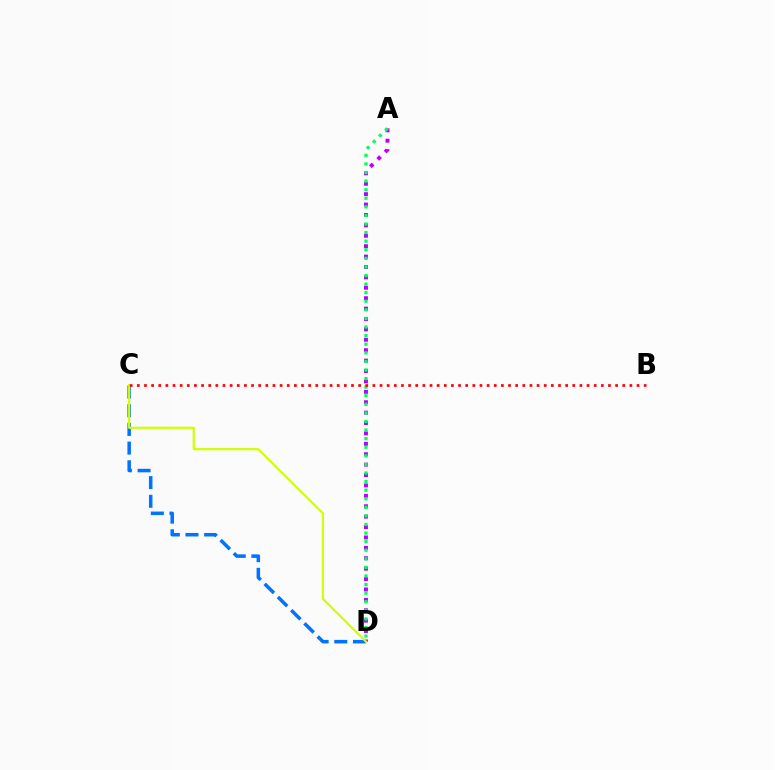{('A', 'D'): [{'color': '#b900ff', 'line_style': 'dotted', 'thickness': 2.83}, {'color': '#00ff5c', 'line_style': 'dotted', 'thickness': 2.33}], ('C', 'D'): [{'color': '#0074ff', 'line_style': 'dashed', 'thickness': 2.54}, {'color': '#d1ff00', 'line_style': 'solid', 'thickness': 1.59}], ('B', 'C'): [{'color': '#ff0000', 'line_style': 'dotted', 'thickness': 1.94}]}